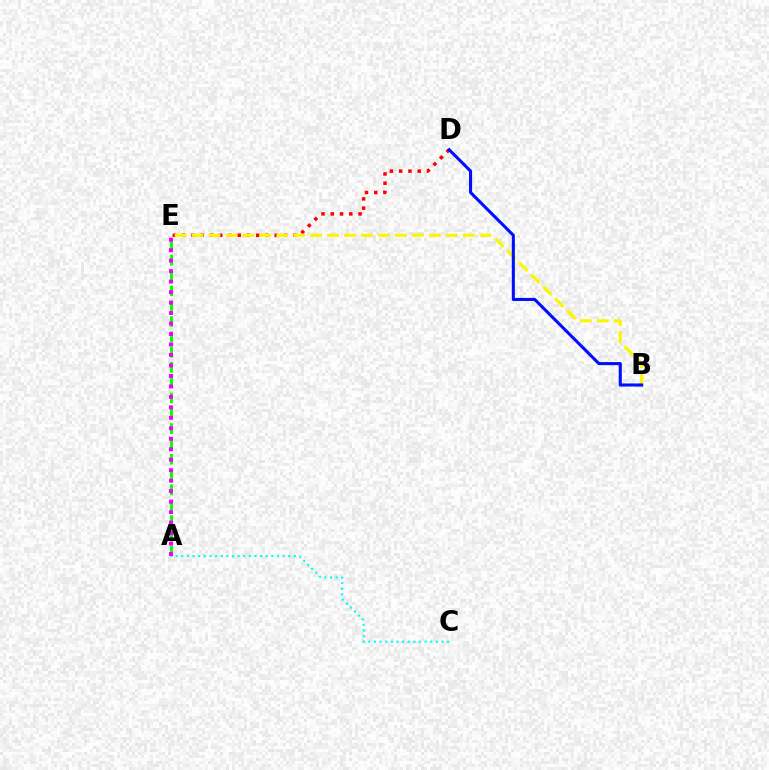{('A', 'E'): [{'color': '#08ff00', 'line_style': 'dashed', 'thickness': 2.08}, {'color': '#ee00ff', 'line_style': 'dotted', 'thickness': 2.85}], ('D', 'E'): [{'color': '#ff0000', 'line_style': 'dotted', 'thickness': 2.52}], ('A', 'C'): [{'color': '#00fff6', 'line_style': 'dotted', 'thickness': 1.53}], ('B', 'E'): [{'color': '#fcf500', 'line_style': 'dashed', 'thickness': 2.3}], ('B', 'D'): [{'color': '#0010ff', 'line_style': 'solid', 'thickness': 2.22}]}